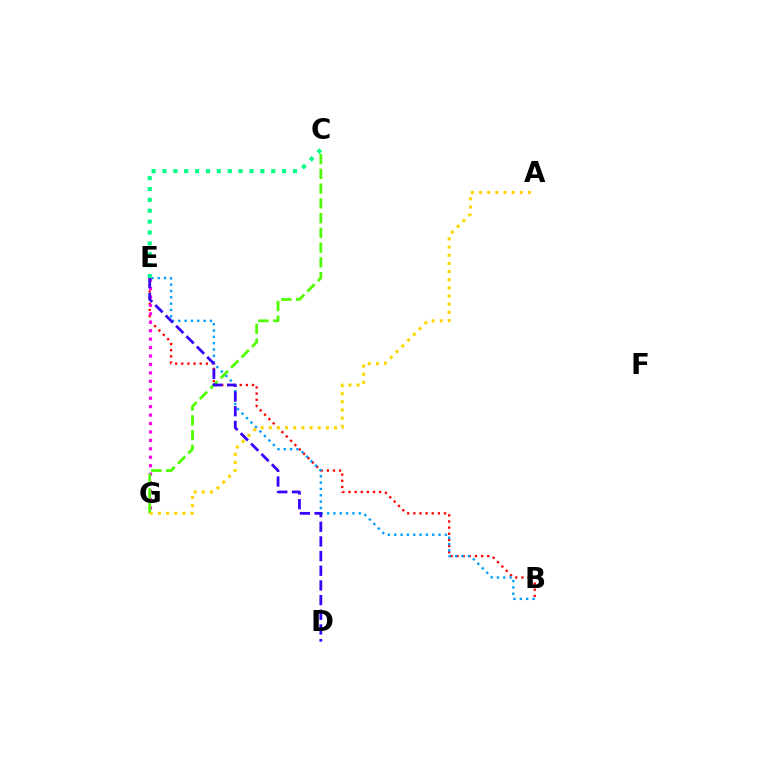{('B', 'E'): [{'color': '#ff0000', 'line_style': 'dotted', 'thickness': 1.67}, {'color': '#009eff', 'line_style': 'dotted', 'thickness': 1.72}], ('E', 'G'): [{'color': '#ff00ed', 'line_style': 'dotted', 'thickness': 2.29}], ('C', 'G'): [{'color': '#4fff00', 'line_style': 'dashed', 'thickness': 2.01}], ('D', 'E'): [{'color': '#3700ff', 'line_style': 'dashed', 'thickness': 1.99}], ('C', 'E'): [{'color': '#00ff86', 'line_style': 'dotted', 'thickness': 2.96}], ('A', 'G'): [{'color': '#ffd500', 'line_style': 'dotted', 'thickness': 2.22}]}